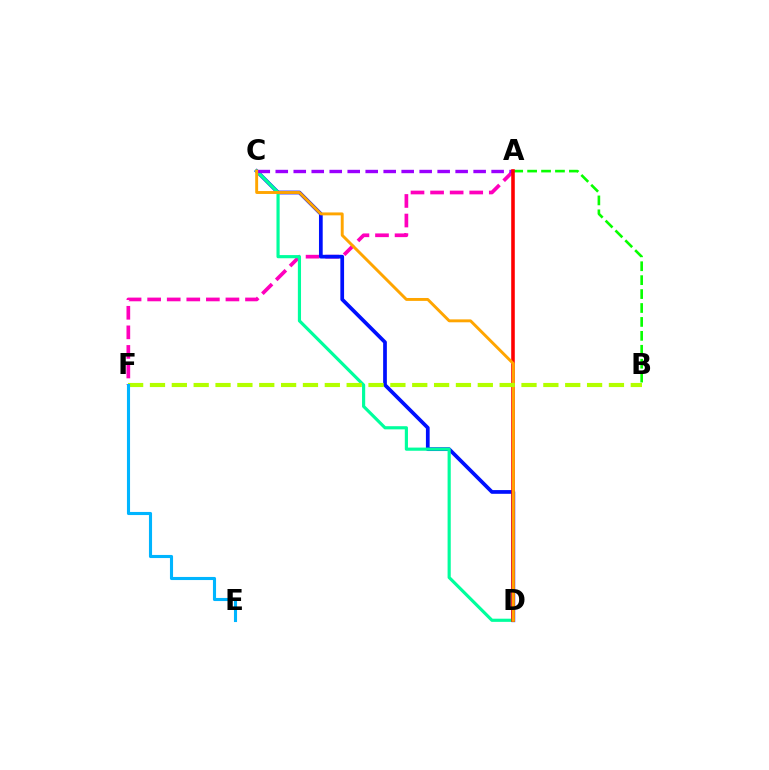{('A', 'B'): [{'color': '#08ff00', 'line_style': 'dashed', 'thickness': 1.89}], ('A', 'F'): [{'color': '#ff00bd', 'line_style': 'dashed', 'thickness': 2.66}], ('C', 'D'): [{'color': '#0010ff', 'line_style': 'solid', 'thickness': 2.68}, {'color': '#00ff9d', 'line_style': 'solid', 'thickness': 2.28}, {'color': '#ffa500', 'line_style': 'solid', 'thickness': 2.1}], ('A', 'C'): [{'color': '#9b00ff', 'line_style': 'dashed', 'thickness': 2.44}], ('A', 'D'): [{'color': '#ff0000', 'line_style': 'solid', 'thickness': 2.57}], ('B', 'F'): [{'color': '#b3ff00', 'line_style': 'dashed', 'thickness': 2.97}], ('E', 'F'): [{'color': '#00b5ff', 'line_style': 'solid', 'thickness': 2.23}]}